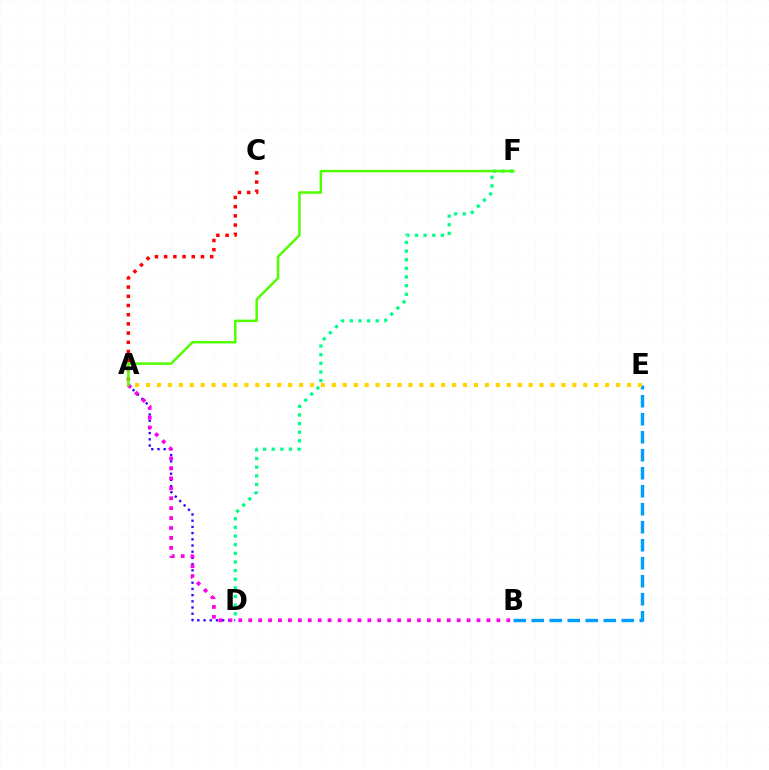{('D', 'F'): [{'color': '#00ff86', 'line_style': 'dotted', 'thickness': 2.35}], ('A', 'D'): [{'color': '#3700ff', 'line_style': 'dotted', 'thickness': 1.69}], ('A', 'C'): [{'color': '#ff0000', 'line_style': 'dotted', 'thickness': 2.5}], ('A', 'B'): [{'color': '#ff00ed', 'line_style': 'dotted', 'thickness': 2.7}], ('B', 'E'): [{'color': '#009eff', 'line_style': 'dashed', 'thickness': 2.45}], ('A', 'E'): [{'color': '#ffd500', 'line_style': 'dotted', 'thickness': 2.97}], ('A', 'F'): [{'color': '#4fff00', 'line_style': 'solid', 'thickness': 1.79}]}